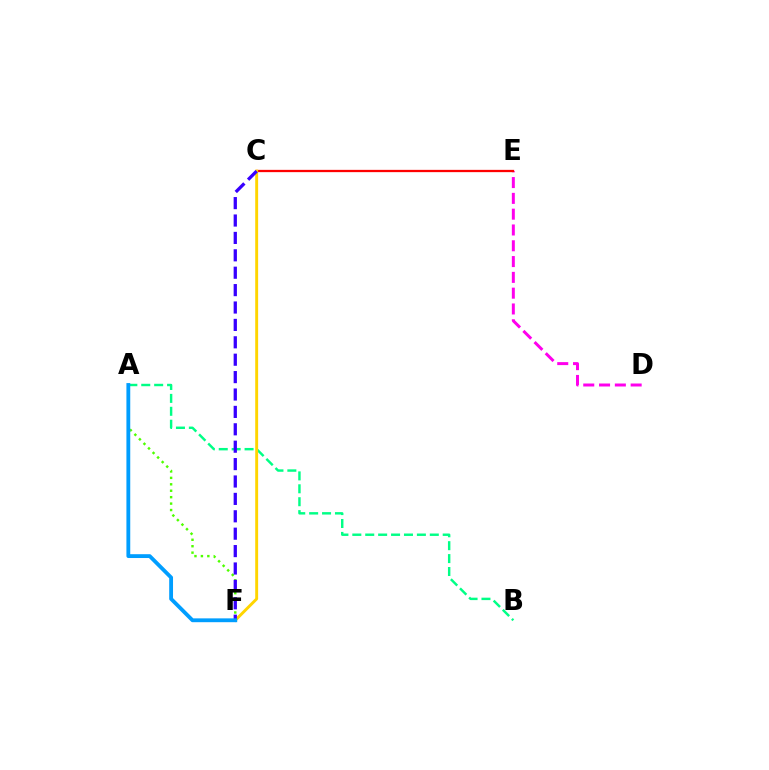{('A', 'B'): [{'color': '#00ff86', 'line_style': 'dashed', 'thickness': 1.75}], ('D', 'E'): [{'color': '#ff00ed', 'line_style': 'dashed', 'thickness': 2.15}], ('C', 'E'): [{'color': '#ff0000', 'line_style': 'solid', 'thickness': 1.65}], ('A', 'F'): [{'color': '#4fff00', 'line_style': 'dotted', 'thickness': 1.75}, {'color': '#009eff', 'line_style': 'solid', 'thickness': 2.76}], ('C', 'F'): [{'color': '#ffd500', 'line_style': 'solid', 'thickness': 2.1}, {'color': '#3700ff', 'line_style': 'dashed', 'thickness': 2.36}]}